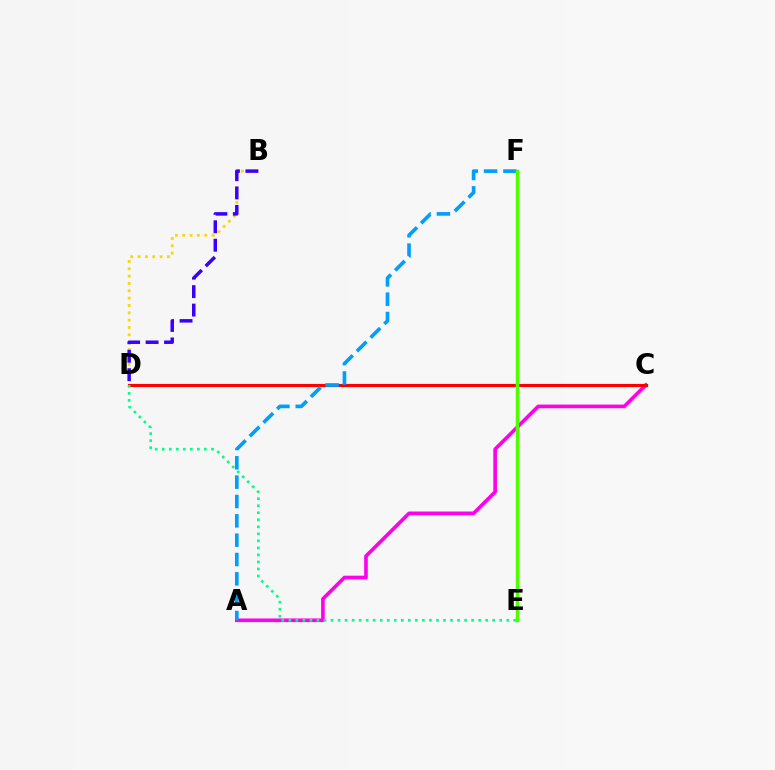{('A', 'C'): [{'color': '#ff00ed', 'line_style': 'solid', 'thickness': 2.62}], ('B', 'D'): [{'color': '#ffd500', 'line_style': 'dotted', 'thickness': 1.99}, {'color': '#3700ff', 'line_style': 'dashed', 'thickness': 2.51}], ('C', 'D'): [{'color': '#ff0000', 'line_style': 'solid', 'thickness': 2.26}], ('D', 'E'): [{'color': '#00ff86', 'line_style': 'dotted', 'thickness': 1.91}], ('A', 'F'): [{'color': '#009eff', 'line_style': 'dashed', 'thickness': 2.63}], ('E', 'F'): [{'color': '#4fff00', 'line_style': 'solid', 'thickness': 2.49}]}